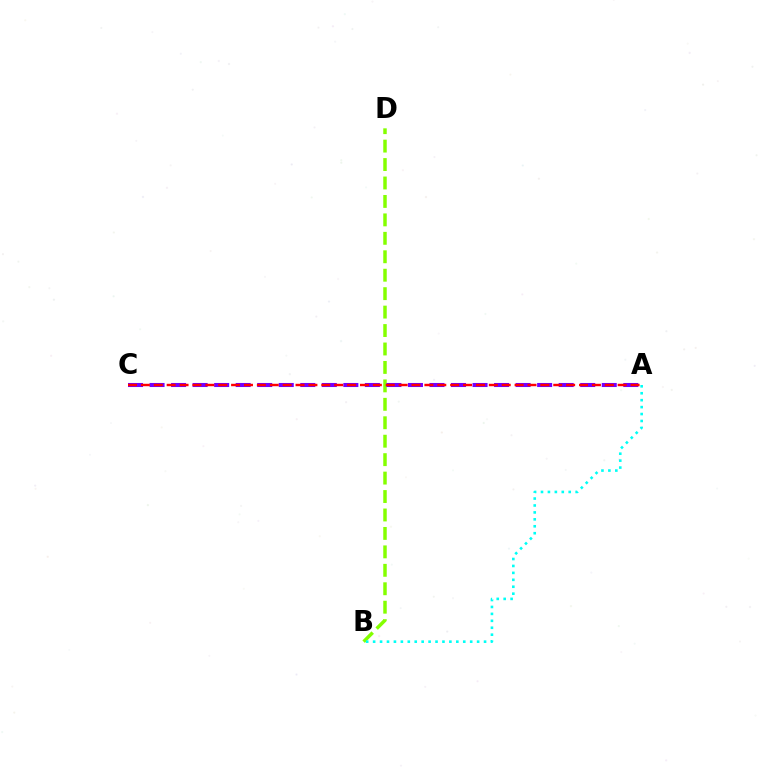{('B', 'D'): [{'color': '#84ff00', 'line_style': 'dashed', 'thickness': 2.51}], ('A', 'B'): [{'color': '#00fff6', 'line_style': 'dotted', 'thickness': 1.88}], ('A', 'C'): [{'color': '#7200ff', 'line_style': 'dashed', 'thickness': 2.93}, {'color': '#ff0000', 'line_style': 'dashed', 'thickness': 1.75}]}